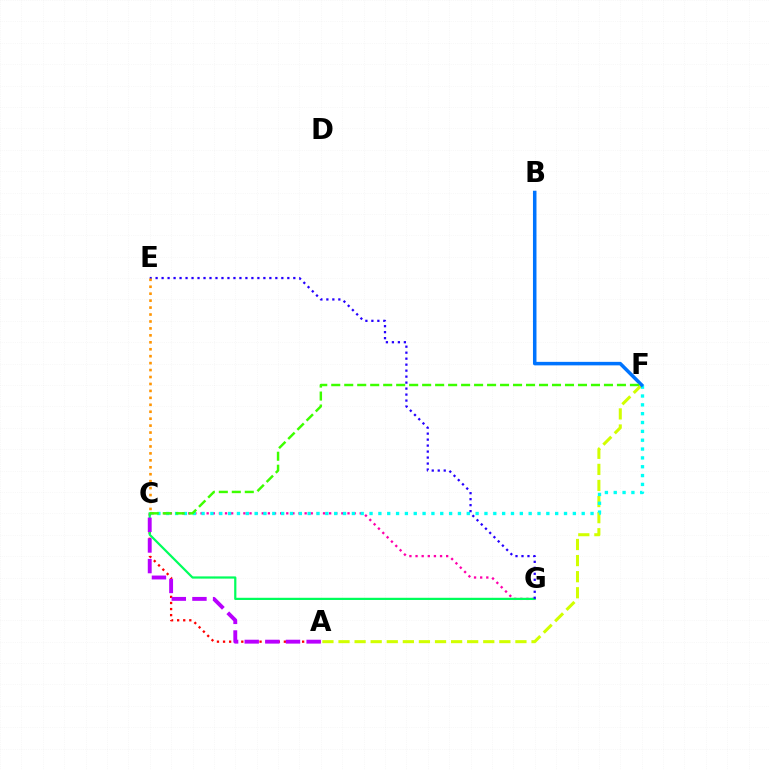{('C', 'G'): [{'color': '#ff00ac', 'line_style': 'dotted', 'thickness': 1.66}, {'color': '#00ff5c', 'line_style': 'solid', 'thickness': 1.59}], ('A', 'C'): [{'color': '#ff0000', 'line_style': 'dotted', 'thickness': 1.65}, {'color': '#b900ff', 'line_style': 'dashed', 'thickness': 2.8}], ('A', 'F'): [{'color': '#d1ff00', 'line_style': 'dashed', 'thickness': 2.18}], ('C', 'F'): [{'color': '#00fff6', 'line_style': 'dotted', 'thickness': 2.4}, {'color': '#3dff00', 'line_style': 'dashed', 'thickness': 1.76}], ('B', 'F'): [{'color': '#0074ff', 'line_style': 'solid', 'thickness': 2.53}], ('E', 'G'): [{'color': '#2500ff', 'line_style': 'dotted', 'thickness': 1.63}], ('C', 'E'): [{'color': '#ff9400', 'line_style': 'dotted', 'thickness': 1.89}]}